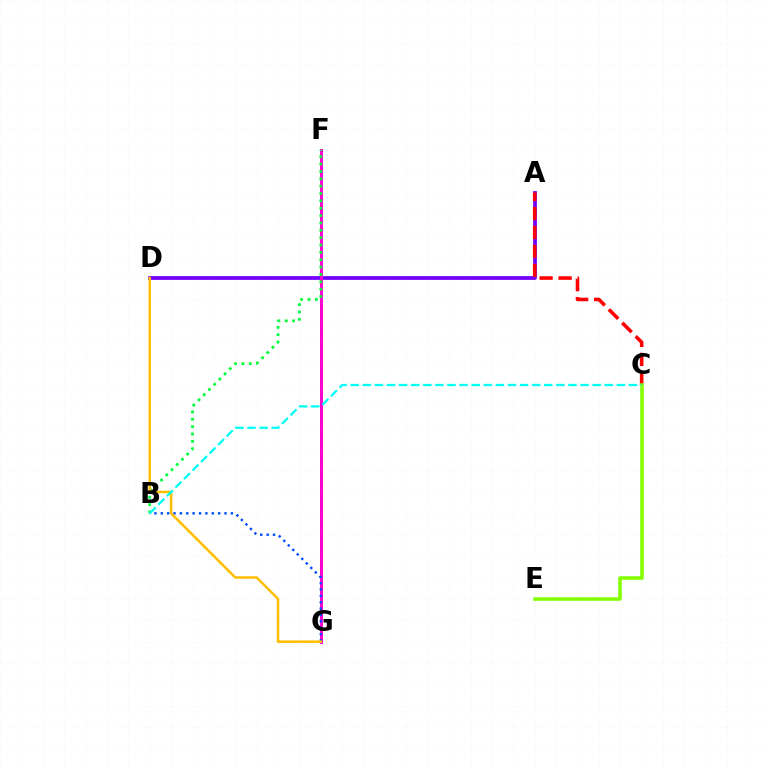{('A', 'D'): [{'color': '#7200ff', 'line_style': 'solid', 'thickness': 2.69}], ('A', 'C'): [{'color': '#ff0000', 'line_style': 'dashed', 'thickness': 2.58}], ('F', 'G'): [{'color': '#ff00cf', 'line_style': 'solid', 'thickness': 2.13}], ('B', 'F'): [{'color': '#00ff39', 'line_style': 'dotted', 'thickness': 2.0}], ('B', 'G'): [{'color': '#004bff', 'line_style': 'dotted', 'thickness': 1.73}], ('D', 'G'): [{'color': '#ffbd00', 'line_style': 'solid', 'thickness': 1.8}], ('C', 'E'): [{'color': '#84ff00', 'line_style': 'solid', 'thickness': 2.58}], ('B', 'C'): [{'color': '#00fff6', 'line_style': 'dashed', 'thickness': 1.64}]}